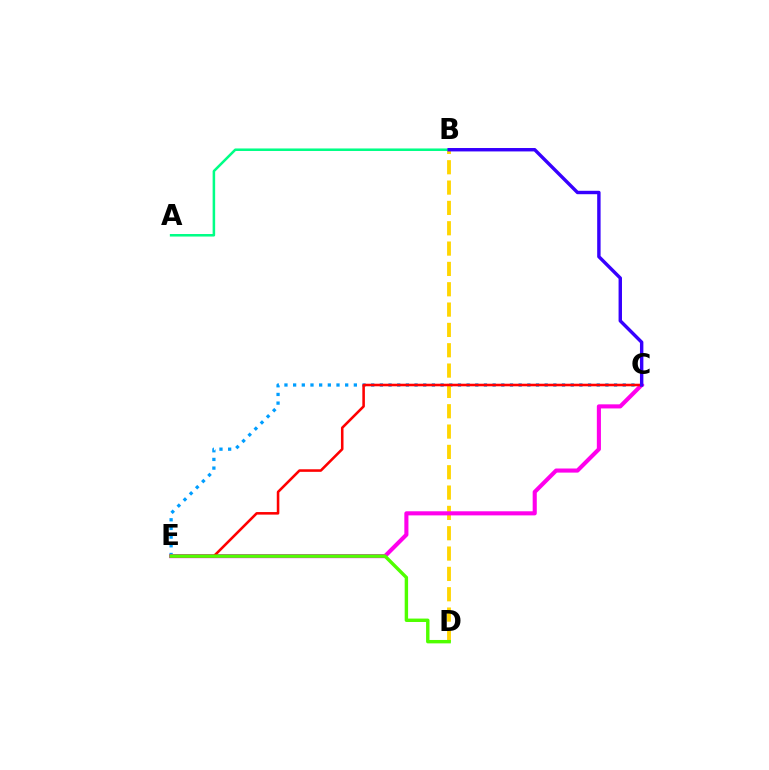{('C', 'E'): [{'color': '#009eff', 'line_style': 'dotted', 'thickness': 2.36}, {'color': '#ff00ed', 'line_style': 'solid', 'thickness': 2.95}, {'color': '#ff0000', 'line_style': 'solid', 'thickness': 1.84}], ('B', 'D'): [{'color': '#ffd500', 'line_style': 'dashed', 'thickness': 2.76}], ('A', 'B'): [{'color': '#00ff86', 'line_style': 'solid', 'thickness': 1.82}], ('D', 'E'): [{'color': '#4fff00', 'line_style': 'solid', 'thickness': 2.46}], ('B', 'C'): [{'color': '#3700ff', 'line_style': 'solid', 'thickness': 2.46}]}